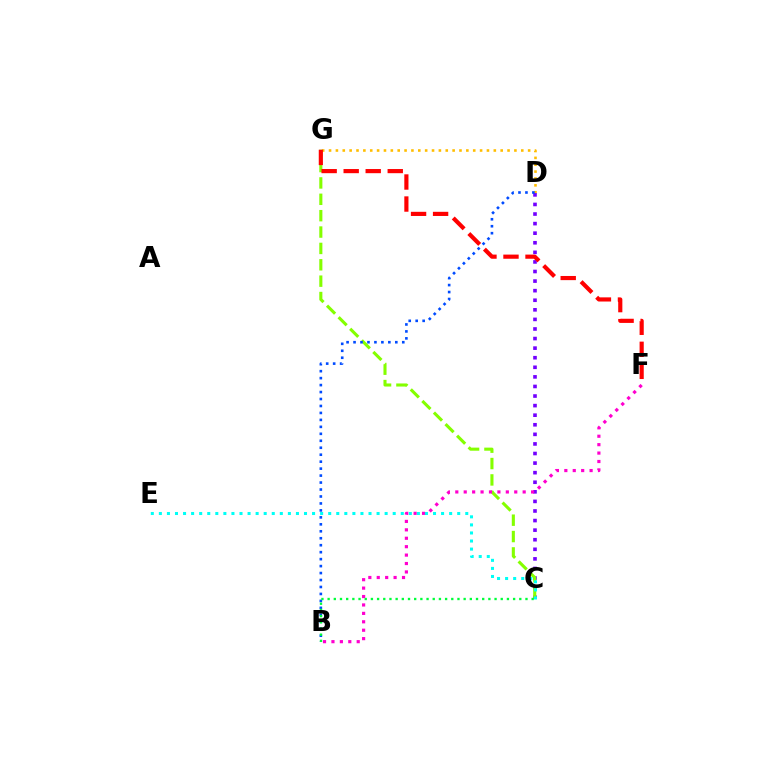{('D', 'G'): [{'color': '#ffbd00', 'line_style': 'dotted', 'thickness': 1.87}], ('C', 'D'): [{'color': '#7200ff', 'line_style': 'dotted', 'thickness': 2.6}], ('C', 'G'): [{'color': '#84ff00', 'line_style': 'dashed', 'thickness': 2.22}], ('B', 'F'): [{'color': '#ff00cf', 'line_style': 'dotted', 'thickness': 2.29}], ('F', 'G'): [{'color': '#ff0000', 'line_style': 'dashed', 'thickness': 2.99}], ('B', 'D'): [{'color': '#004bff', 'line_style': 'dotted', 'thickness': 1.89}], ('C', 'E'): [{'color': '#00fff6', 'line_style': 'dotted', 'thickness': 2.19}], ('B', 'C'): [{'color': '#00ff39', 'line_style': 'dotted', 'thickness': 1.68}]}